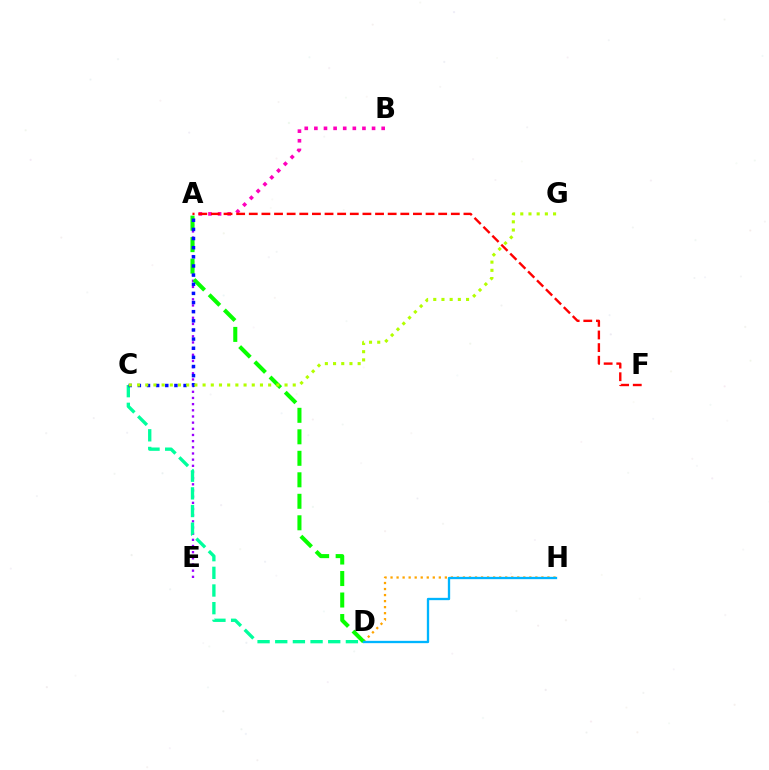{('A', 'E'): [{'color': '#9b00ff', 'line_style': 'dotted', 'thickness': 1.68}], ('D', 'H'): [{'color': '#ffa500', 'line_style': 'dotted', 'thickness': 1.64}, {'color': '#00b5ff', 'line_style': 'solid', 'thickness': 1.67}], ('A', 'B'): [{'color': '#ff00bd', 'line_style': 'dotted', 'thickness': 2.61}], ('C', 'D'): [{'color': '#00ff9d', 'line_style': 'dashed', 'thickness': 2.4}], ('A', 'D'): [{'color': '#08ff00', 'line_style': 'dashed', 'thickness': 2.92}], ('A', 'C'): [{'color': '#0010ff', 'line_style': 'dotted', 'thickness': 2.48}], ('A', 'F'): [{'color': '#ff0000', 'line_style': 'dashed', 'thickness': 1.72}], ('C', 'G'): [{'color': '#b3ff00', 'line_style': 'dotted', 'thickness': 2.23}]}